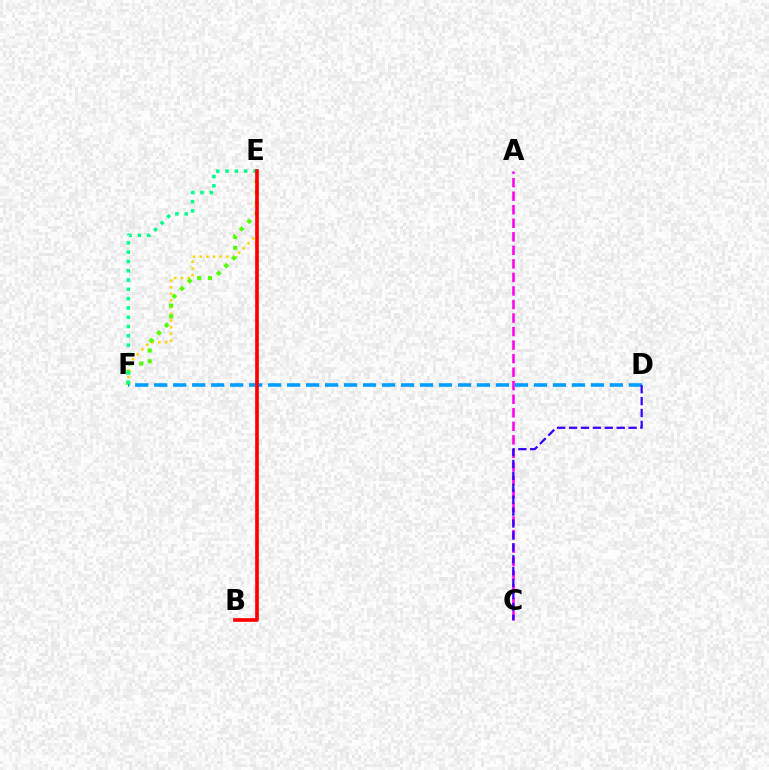{('E', 'F'): [{'color': '#ffd500', 'line_style': 'dotted', 'thickness': 1.81}, {'color': '#4fff00', 'line_style': 'dotted', 'thickness': 2.92}, {'color': '#00ff86', 'line_style': 'dotted', 'thickness': 2.52}], ('A', 'C'): [{'color': '#ff00ed', 'line_style': 'dashed', 'thickness': 1.84}], ('D', 'F'): [{'color': '#009eff', 'line_style': 'dashed', 'thickness': 2.58}], ('C', 'D'): [{'color': '#3700ff', 'line_style': 'dashed', 'thickness': 1.62}], ('B', 'E'): [{'color': '#ff0000', 'line_style': 'solid', 'thickness': 2.64}]}